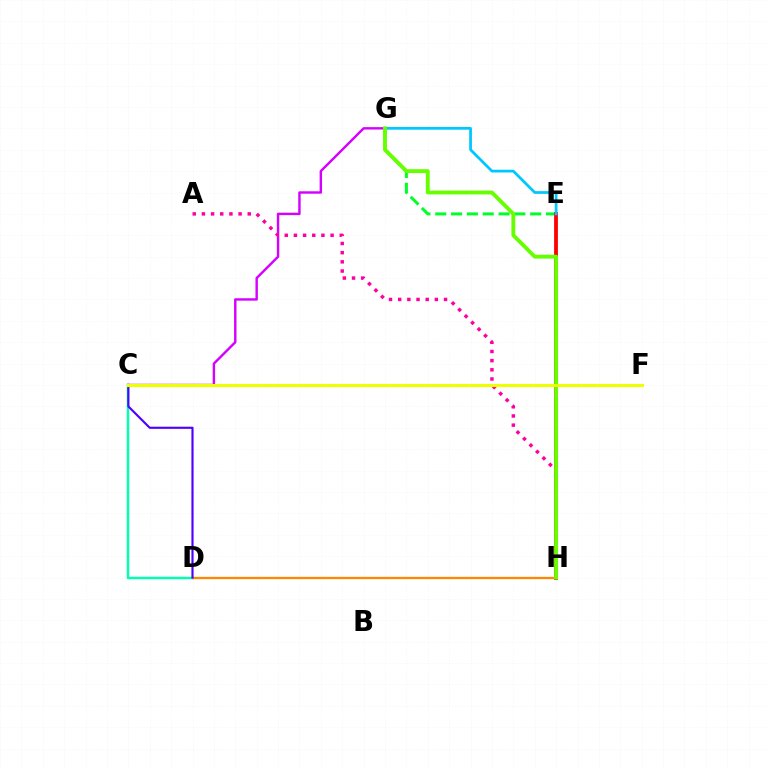{('E', 'G'): [{'color': '#00ff27', 'line_style': 'dashed', 'thickness': 2.15}, {'color': '#00c7ff', 'line_style': 'solid', 'thickness': 1.97}], ('E', 'H'): [{'color': '#ff0000', 'line_style': 'solid', 'thickness': 2.73}], ('C', 'D'): [{'color': '#00ffaf', 'line_style': 'solid', 'thickness': 1.78}, {'color': '#4f00ff', 'line_style': 'solid', 'thickness': 1.54}], ('C', 'G'): [{'color': '#d600ff', 'line_style': 'solid', 'thickness': 1.74}], ('D', 'H'): [{'color': '#ff8800', 'line_style': 'solid', 'thickness': 1.65}], ('A', 'H'): [{'color': '#ff00a0', 'line_style': 'dotted', 'thickness': 2.49}], ('C', 'F'): [{'color': '#003fff', 'line_style': 'solid', 'thickness': 1.85}, {'color': '#eeff00', 'line_style': 'solid', 'thickness': 2.22}], ('G', 'H'): [{'color': '#66ff00', 'line_style': 'solid', 'thickness': 2.77}]}